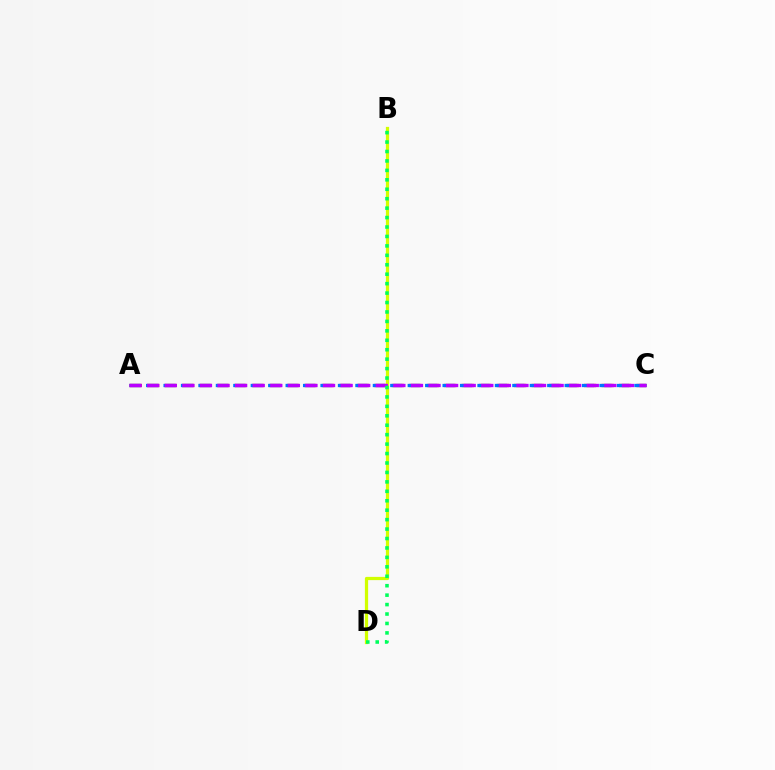{('B', 'D'): [{'color': '#d1ff00', 'line_style': 'solid', 'thickness': 2.33}, {'color': '#00ff5c', 'line_style': 'dotted', 'thickness': 2.56}], ('A', 'C'): [{'color': '#ff0000', 'line_style': 'dashed', 'thickness': 2.37}, {'color': '#0074ff', 'line_style': 'dashed', 'thickness': 2.37}, {'color': '#b900ff', 'line_style': 'dashed', 'thickness': 2.39}]}